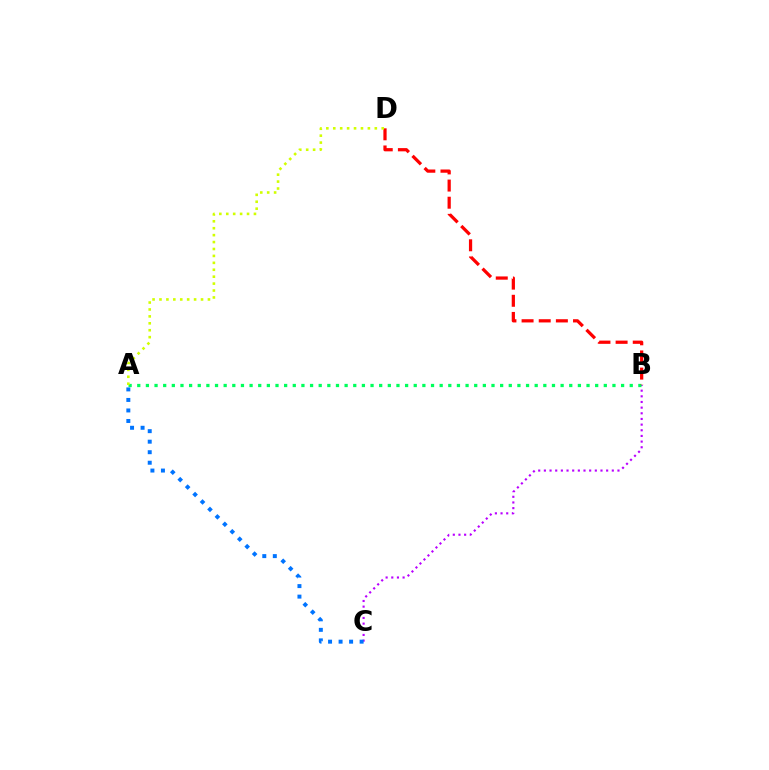{('B', 'C'): [{'color': '#b900ff', 'line_style': 'dotted', 'thickness': 1.54}], ('A', 'B'): [{'color': '#00ff5c', 'line_style': 'dotted', 'thickness': 2.35}], ('A', 'C'): [{'color': '#0074ff', 'line_style': 'dotted', 'thickness': 2.86}], ('B', 'D'): [{'color': '#ff0000', 'line_style': 'dashed', 'thickness': 2.33}], ('A', 'D'): [{'color': '#d1ff00', 'line_style': 'dotted', 'thickness': 1.88}]}